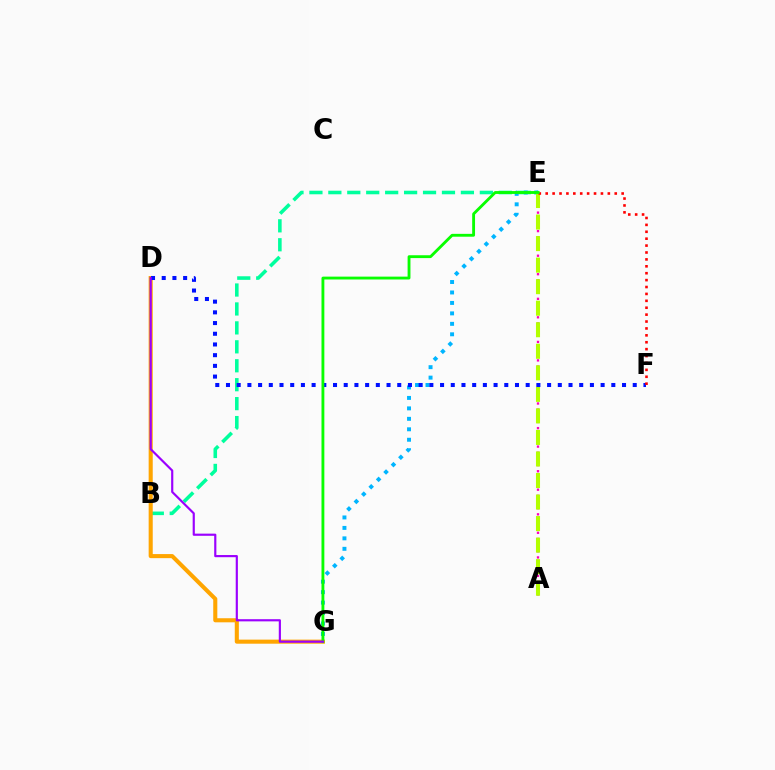{('B', 'E'): [{'color': '#00ff9d', 'line_style': 'dashed', 'thickness': 2.57}], ('E', 'G'): [{'color': '#00b5ff', 'line_style': 'dotted', 'thickness': 2.84}, {'color': '#08ff00', 'line_style': 'solid', 'thickness': 2.05}], ('A', 'E'): [{'color': '#ff00bd', 'line_style': 'dotted', 'thickness': 1.67}, {'color': '#b3ff00', 'line_style': 'dashed', 'thickness': 2.93}], ('D', 'G'): [{'color': '#ffa500', 'line_style': 'solid', 'thickness': 2.93}, {'color': '#9b00ff', 'line_style': 'solid', 'thickness': 1.56}], ('D', 'F'): [{'color': '#0010ff', 'line_style': 'dotted', 'thickness': 2.91}], ('E', 'F'): [{'color': '#ff0000', 'line_style': 'dotted', 'thickness': 1.88}]}